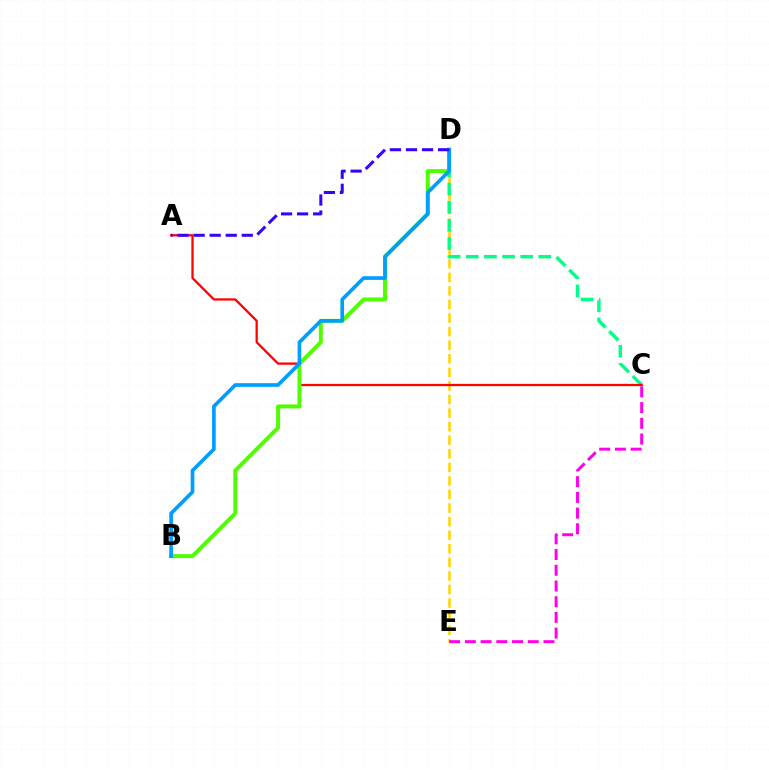{('D', 'E'): [{'color': '#ffd500', 'line_style': 'dashed', 'thickness': 1.84}], ('C', 'D'): [{'color': '#00ff86', 'line_style': 'dashed', 'thickness': 2.46}], ('C', 'E'): [{'color': '#ff00ed', 'line_style': 'dashed', 'thickness': 2.13}], ('A', 'C'): [{'color': '#ff0000', 'line_style': 'solid', 'thickness': 1.62}], ('B', 'D'): [{'color': '#4fff00', 'line_style': 'solid', 'thickness': 2.85}, {'color': '#009eff', 'line_style': 'solid', 'thickness': 2.65}], ('A', 'D'): [{'color': '#3700ff', 'line_style': 'dashed', 'thickness': 2.18}]}